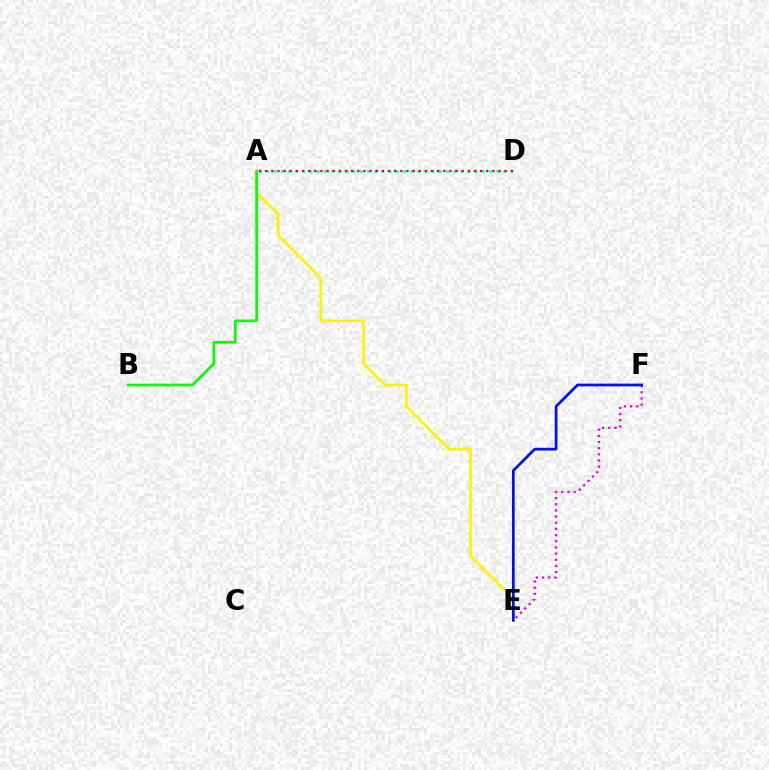{('A', 'E'): [{'color': '#fcf500', 'line_style': 'solid', 'thickness': 1.96}], ('E', 'F'): [{'color': '#ee00ff', 'line_style': 'dotted', 'thickness': 1.68}, {'color': '#0010ff', 'line_style': 'solid', 'thickness': 1.97}], ('A', 'B'): [{'color': '#08ff00', 'line_style': 'solid', 'thickness': 1.94}], ('A', 'D'): [{'color': '#00fff6', 'line_style': 'dotted', 'thickness': 1.95}, {'color': '#ff0000', 'line_style': 'dotted', 'thickness': 1.67}]}